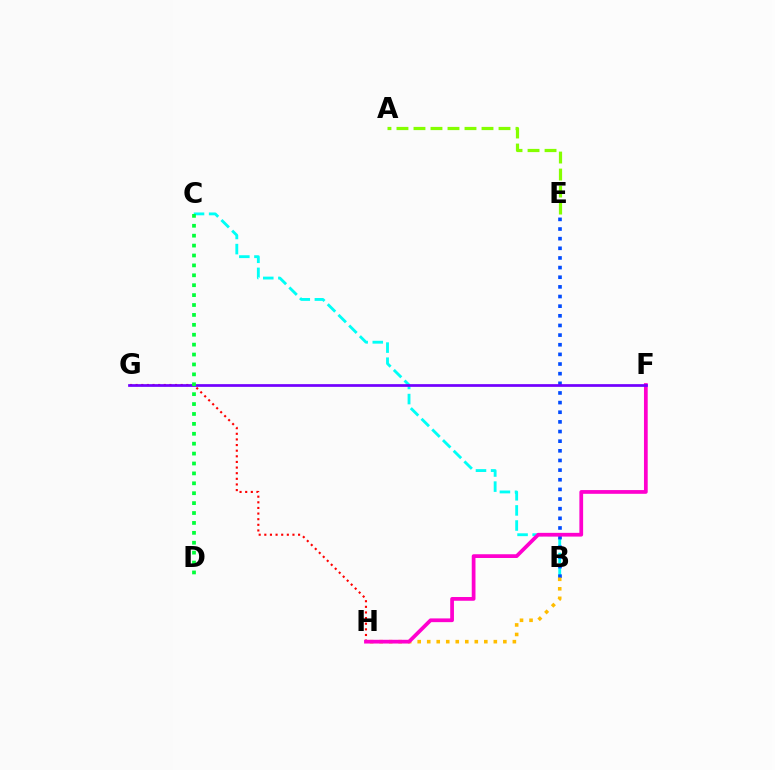{('A', 'E'): [{'color': '#84ff00', 'line_style': 'dashed', 'thickness': 2.31}], ('G', 'H'): [{'color': '#ff0000', 'line_style': 'dotted', 'thickness': 1.53}], ('B', 'C'): [{'color': '#00fff6', 'line_style': 'dashed', 'thickness': 2.05}], ('B', 'E'): [{'color': '#004bff', 'line_style': 'dotted', 'thickness': 2.62}], ('B', 'H'): [{'color': '#ffbd00', 'line_style': 'dotted', 'thickness': 2.59}], ('F', 'H'): [{'color': '#ff00cf', 'line_style': 'solid', 'thickness': 2.69}], ('F', 'G'): [{'color': '#7200ff', 'line_style': 'solid', 'thickness': 1.96}], ('C', 'D'): [{'color': '#00ff39', 'line_style': 'dotted', 'thickness': 2.69}]}